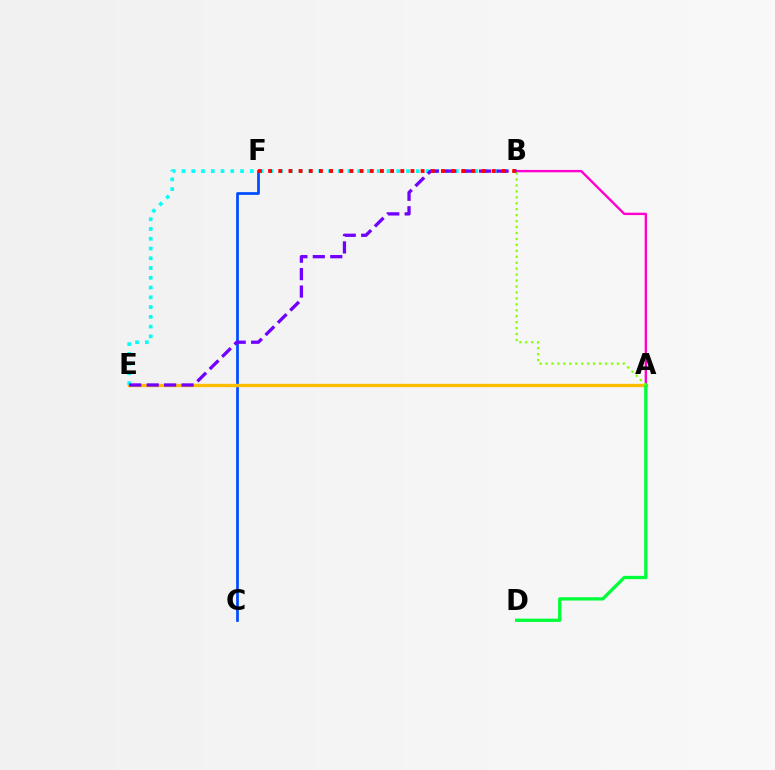{('C', 'F'): [{'color': '#004bff', 'line_style': 'solid', 'thickness': 1.96}], ('A', 'E'): [{'color': '#ffbd00', 'line_style': 'solid', 'thickness': 2.4}], ('B', 'E'): [{'color': '#00fff6', 'line_style': 'dotted', 'thickness': 2.65}, {'color': '#7200ff', 'line_style': 'dashed', 'thickness': 2.37}], ('A', 'B'): [{'color': '#ff00cf', 'line_style': 'solid', 'thickness': 1.71}, {'color': '#84ff00', 'line_style': 'dotted', 'thickness': 1.61}], ('A', 'D'): [{'color': '#00ff39', 'line_style': 'solid', 'thickness': 2.37}], ('B', 'F'): [{'color': '#ff0000', 'line_style': 'dotted', 'thickness': 2.76}]}